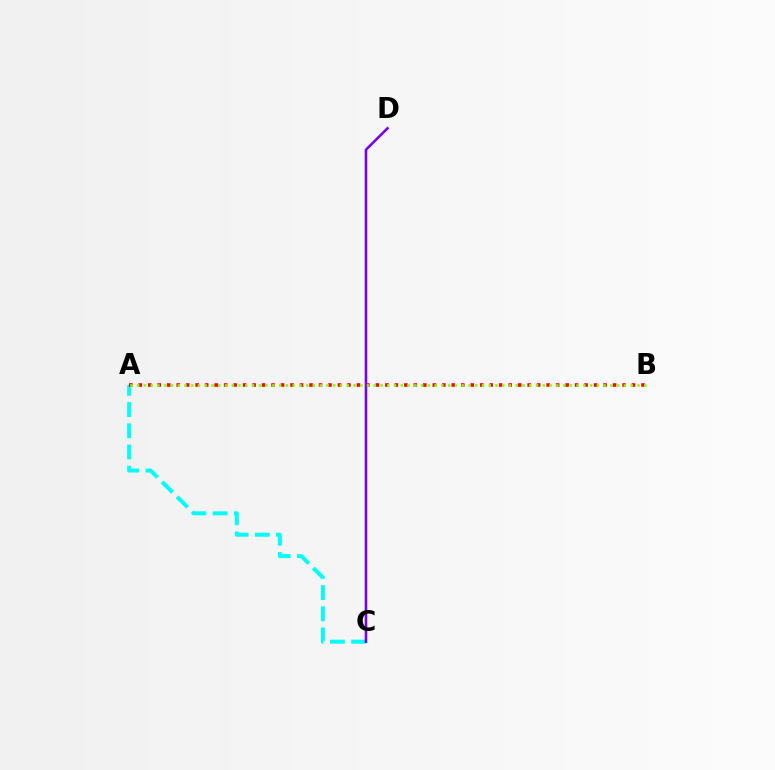{('A', 'C'): [{'color': '#00fff6', 'line_style': 'dashed', 'thickness': 2.88}], ('A', 'B'): [{'color': '#ff0000', 'line_style': 'dotted', 'thickness': 2.58}, {'color': '#84ff00', 'line_style': 'dotted', 'thickness': 1.84}], ('C', 'D'): [{'color': '#7200ff', 'line_style': 'solid', 'thickness': 1.85}]}